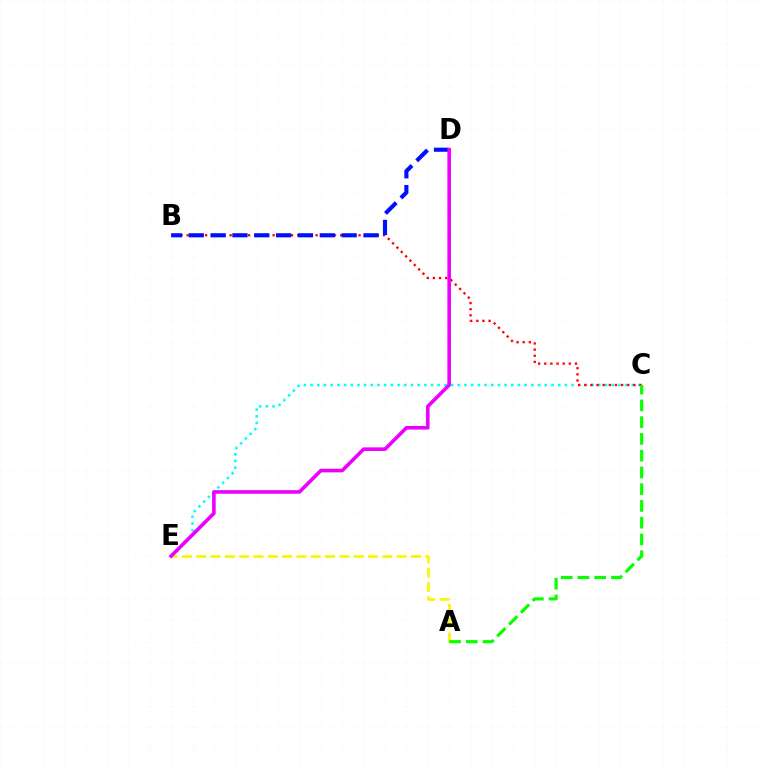{('A', 'E'): [{'color': '#fcf500', 'line_style': 'dashed', 'thickness': 1.94}], ('C', 'E'): [{'color': '#00fff6', 'line_style': 'dotted', 'thickness': 1.82}], ('B', 'C'): [{'color': '#ff0000', 'line_style': 'dotted', 'thickness': 1.67}], ('A', 'C'): [{'color': '#08ff00', 'line_style': 'dashed', 'thickness': 2.28}], ('B', 'D'): [{'color': '#0010ff', 'line_style': 'dashed', 'thickness': 2.97}], ('D', 'E'): [{'color': '#ee00ff', 'line_style': 'solid', 'thickness': 2.59}]}